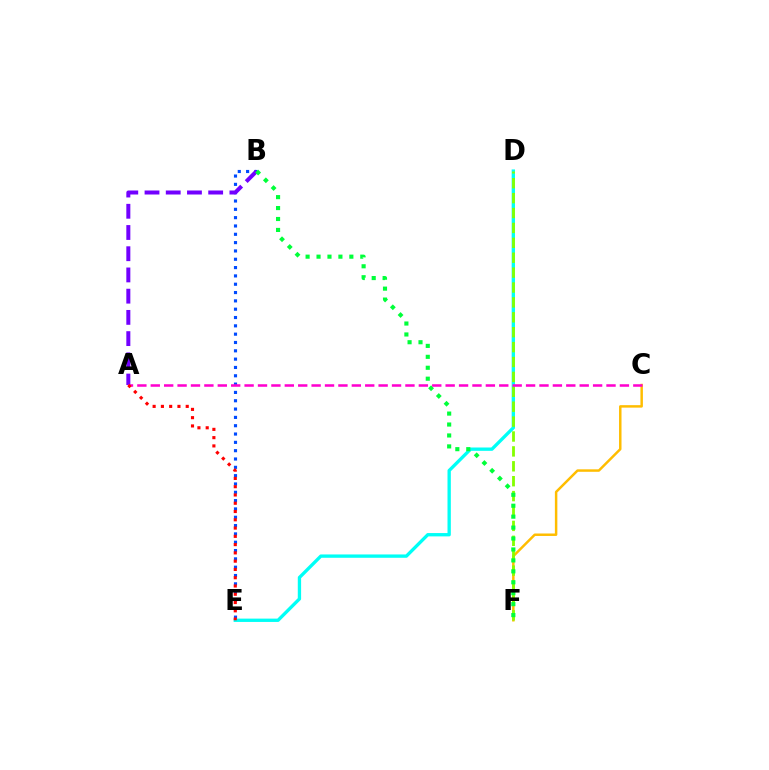{('B', 'E'): [{'color': '#004bff', 'line_style': 'dotted', 'thickness': 2.26}], ('C', 'F'): [{'color': '#ffbd00', 'line_style': 'solid', 'thickness': 1.78}], ('A', 'B'): [{'color': '#7200ff', 'line_style': 'dashed', 'thickness': 2.88}], ('D', 'E'): [{'color': '#00fff6', 'line_style': 'solid', 'thickness': 2.4}], ('D', 'F'): [{'color': '#84ff00', 'line_style': 'dashed', 'thickness': 2.02}], ('B', 'F'): [{'color': '#00ff39', 'line_style': 'dotted', 'thickness': 2.97}], ('A', 'C'): [{'color': '#ff00cf', 'line_style': 'dashed', 'thickness': 1.82}], ('A', 'E'): [{'color': '#ff0000', 'line_style': 'dotted', 'thickness': 2.25}]}